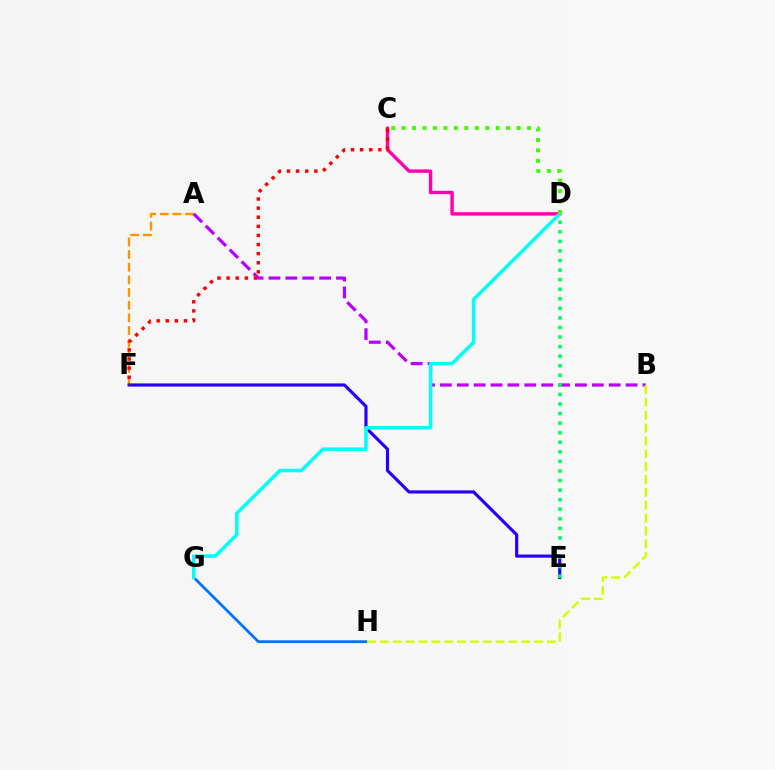{('A', 'F'): [{'color': '#ff9400', 'line_style': 'dashed', 'thickness': 1.72}], ('C', 'D'): [{'color': '#ff00ac', 'line_style': 'solid', 'thickness': 2.46}, {'color': '#3dff00', 'line_style': 'dotted', 'thickness': 2.84}], ('G', 'H'): [{'color': '#0074ff', 'line_style': 'solid', 'thickness': 1.99}], ('A', 'B'): [{'color': '#b900ff', 'line_style': 'dashed', 'thickness': 2.29}], ('E', 'F'): [{'color': '#2500ff', 'line_style': 'solid', 'thickness': 2.27}], ('D', 'E'): [{'color': '#00ff5c', 'line_style': 'dotted', 'thickness': 2.6}], ('B', 'H'): [{'color': '#d1ff00', 'line_style': 'dashed', 'thickness': 1.75}], ('D', 'G'): [{'color': '#00fff6', 'line_style': 'solid', 'thickness': 2.52}], ('C', 'F'): [{'color': '#ff0000', 'line_style': 'dotted', 'thickness': 2.47}]}